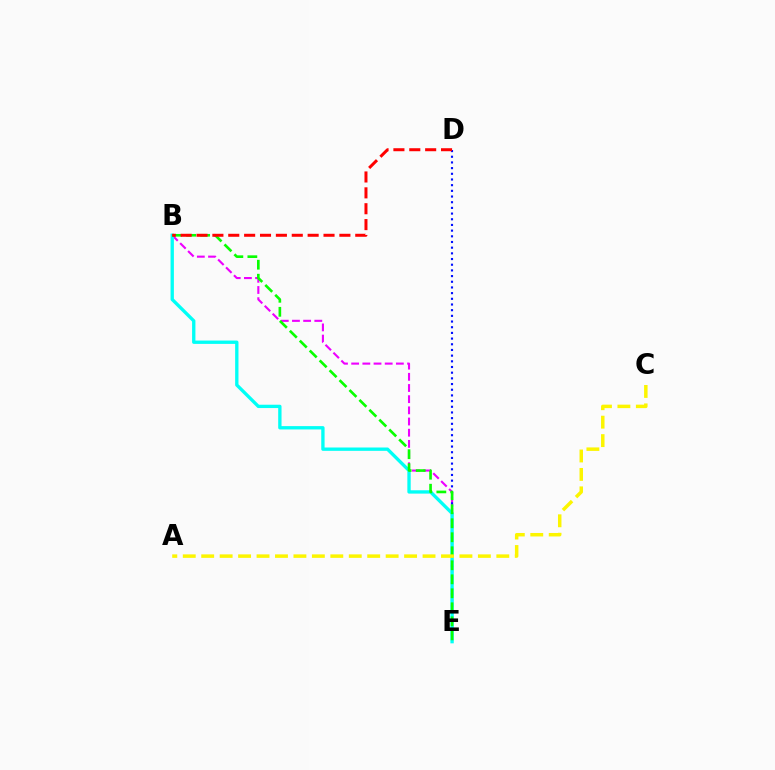{('B', 'E'): [{'color': '#ee00ff', 'line_style': 'dashed', 'thickness': 1.52}, {'color': '#00fff6', 'line_style': 'solid', 'thickness': 2.4}, {'color': '#08ff00', 'line_style': 'dashed', 'thickness': 1.9}], ('D', 'E'): [{'color': '#0010ff', 'line_style': 'dotted', 'thickness': 1.54}], ('A', 'C'): [{'color': '#fcf500', 'line_style': 'dashed', 'thickness': 2.51}], ('B', 'D'): [{'color': '#ff0000', 'line_style': 'dashed', 'thickness': 2.16}]}